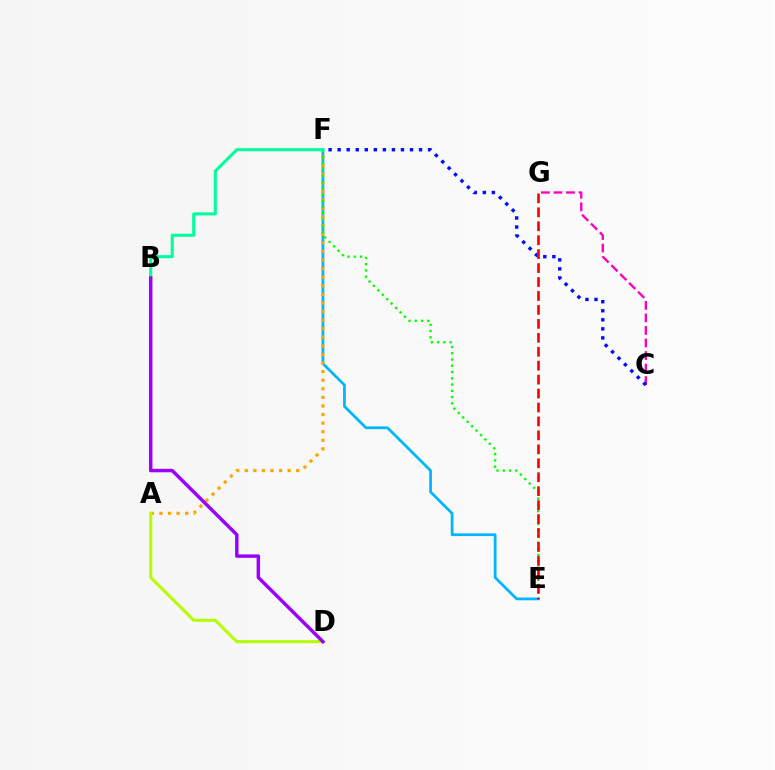{('E', 'F'): [{'color': '#00b5ff', 'line_style': 'solid', 'thickness': 1.98}, {'color': '#08ff00', 'line_style': 'dotted', 'thickness': 1.7}], ('A', 'F'): [{'color': '#ffa500', 'line_style': 'dotted', 'thickness': 2.33}], ('C', 'G'): [{'color': '#ff00bd', 'line_style': 'dashed', 'thickness': 1.7}], ('B', 'F'): [{'color': '#00ff9d', 'line_style': 'solid', 'thickness': 2.23}], ('A', 'D'): [{'color': '#b3ff00', 'line_style': 'solid', 'thickness': 2.22}], ('C', 'F'): [{'color': '#0010ff', 'line_style': 'dotted', 'thickness': 2.46}], ('E', 'G'): [{'color': '#ff0000', 'line_style': 'dashed', 'thickness': 1.89}], ('B', 'D'): [{'color': '#9b00ff', 'line_style': 'solid', 'thickness': 2.49}]}